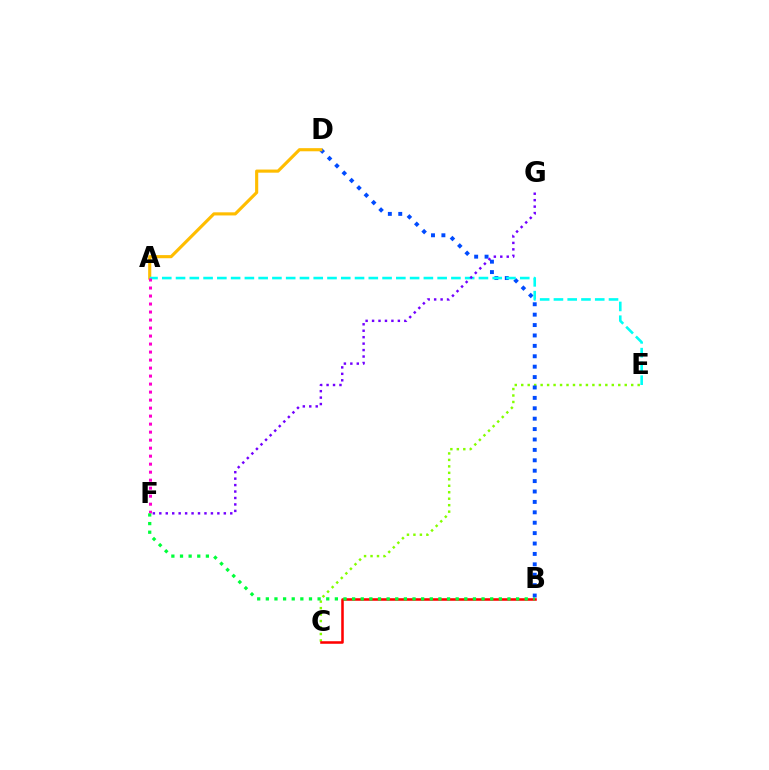{('C', 'E'): [{'color': '#84ff00', 'line_style': 'dotted', 'thickness': 1.76}], ('B', 'D'): [{'color': '#004bff', 'line_style': 'dotted', 'thickness': 2.83}], ('B', 'C'): [{'color': '#ff0000', 'line_style': 'solid', 'thickness': 1.83}], ('A', 'D'): [{'color': '#ffbd00', 'line_style': 'solid', 'thickness': 2.25}], ('A', 'E'): [{'color': '#00fff6', 'line_style': 'dashed', 'thickness': 1.87}], ('A', 'F'): [{'color': '#ff00cf', 'line_style': 'dotted', 'thickness': 2.18}], ('F', 'G'): [{'color': '#7200ff', 'line_style': 'dotted', 'thickness': 1.75}], ('B', 'F'): [{'color': '#00ff39', 'line_style': 'dotted', 'thickness': 2.34}]}